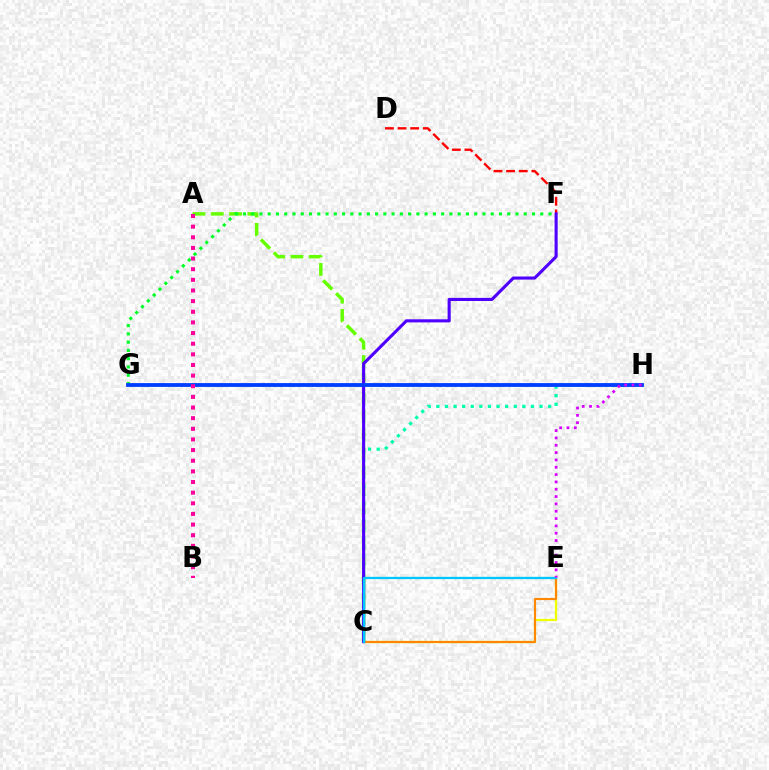{('A', 'C'): [{'color': '#66ff00', 'line_style': 'dashed', 'thickness': 2.49}], ('C', 'E'): [{'color': '#eeff00', 'line_style': 'solid', 'thickness': 1.59}, {'color': '#ff8800', 'line_style': 'solid', 'thickness': 1.53}, {'color': '#00c7ff', 'line_style': 'solid', 'thickness': 1.65}], ('F', 'G'): [{'color': '#00ff27', 'line_style': 'dotted', 'thickness': 2.24}], ('D', 'F'): [{'color': '#ff0000', 'line_style': 'dashed', 'thickness': 1.72}], ('C', 'H'): [{'color': '#00ffaf', 'line_style': 'dotted', 'thickness': 2.34}], ('C', 'F'): [{'color': '#4f00ff', 'line_style': 'solid', 'thickness': 2.23}], ('G', 'H'): [{'color': '#003fff', 'line_style': 'solid', 'thickness': 2.75}], ('A', 'B'): [{'color': '#ff00a0', 'line_style': 'dotted', 'thickness': 2.89}], ('E', 'H'): [{'color': '#d600ff', 'line_style': 'dotted', 'thickness': 1.99}]}